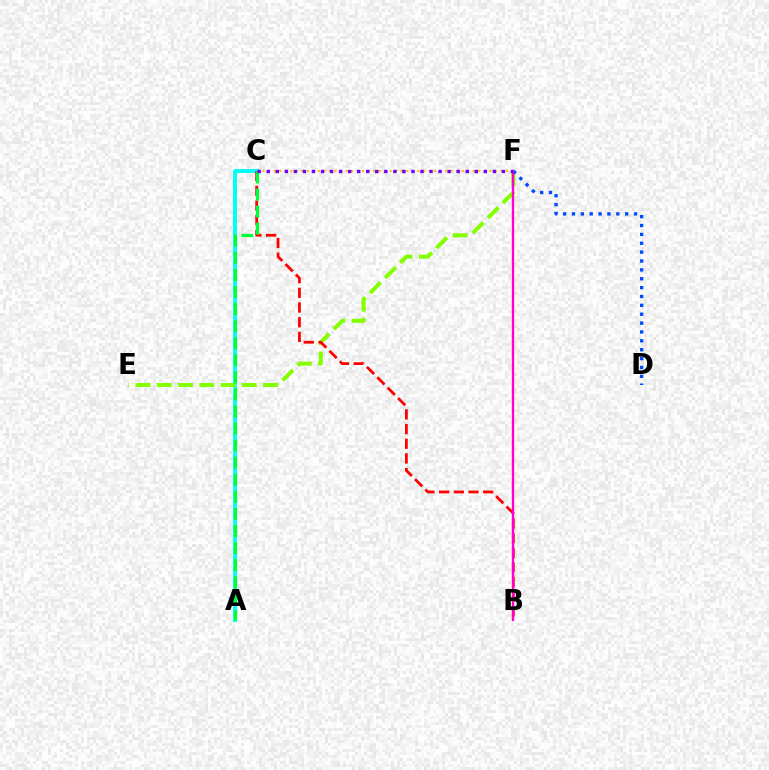{('C', 'F'): [{'color': '#ffbd00', 'line_style': 'dotted', 'thickness': 1.5}, {'color': '#7200ff', 'line_style': 'dotted', 'thickness': 2.46}], ('A', 'C'): [{'color': '#00fff6', 'line_style': 'solid', 'thickness': 2.82}, {'color': '#00ff39', 'line_style': 'dashed', 'thickness': 2.32}], ('E', 'F'): [{'color': '#84ff00', 'line_style': 'dashed', 'thickness': 2.89}], ('B', 'C'): [{'color': '#ff0000', 'line_style': 'dashed', 'thickness': 1.99}], ('D', 'F'): [{'color': '#004bff', 'line_style': 'dotted', 'thickness': 2.41}], ('B', 'F'): [{'color': '#ff00cf', 'line_style': 'solid', 'thickness': 1.68}]}